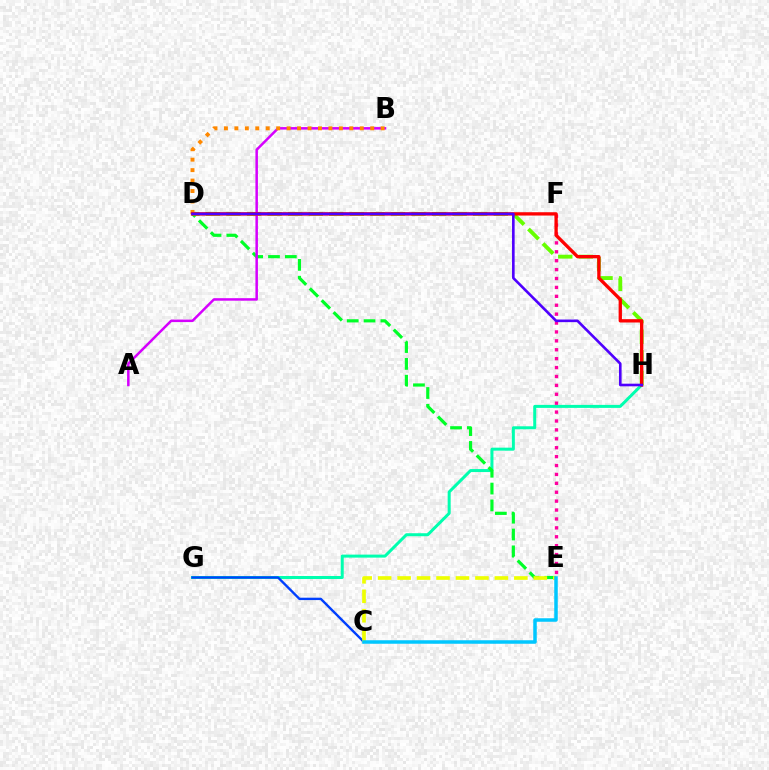{('G', 'H'): [{'color': '#00ffaf', 'line_style': 'solid', 'thickness': 2.16}], ('D', 'E'): [{'color': '#00ff27', 'line_style': 'dashed', 'thickness': 2.29}], ('C', 'G'): [{'color': '#003fff', 'line_style': 'solid', 'thickness': 1.71}], ('C', 'E'): [{'color': '#eeff00', 'line_style': 'dashed', 'thickness': 2.64}, {'color': '#00c7ff', 'line_style': 'solid', 'thickness': 2.53}], ('D', 'H'): [{'color': '#66ff00', 'line_style': 'dashed', 'thickness': 2.79}, {'color': '#ff0000', 'line_style': 'solid', 'thickness': 2.39}, {'color': '#4f00ff', 'line_style': 'solid', 'thickness': 1.89}], ('A', 'B'): [{'color': '#d600ff', 'line_style': 'solid', 'thickness': 1.8}], ('B', 'D'): [{'color': '#ff8800', 'line_style': 'dotted', 'thickness': 2.84}], ('E', 'F'): [{'color': '#ff00a0', 'line_style': 'dotted', 'thickness': 2.42}]}